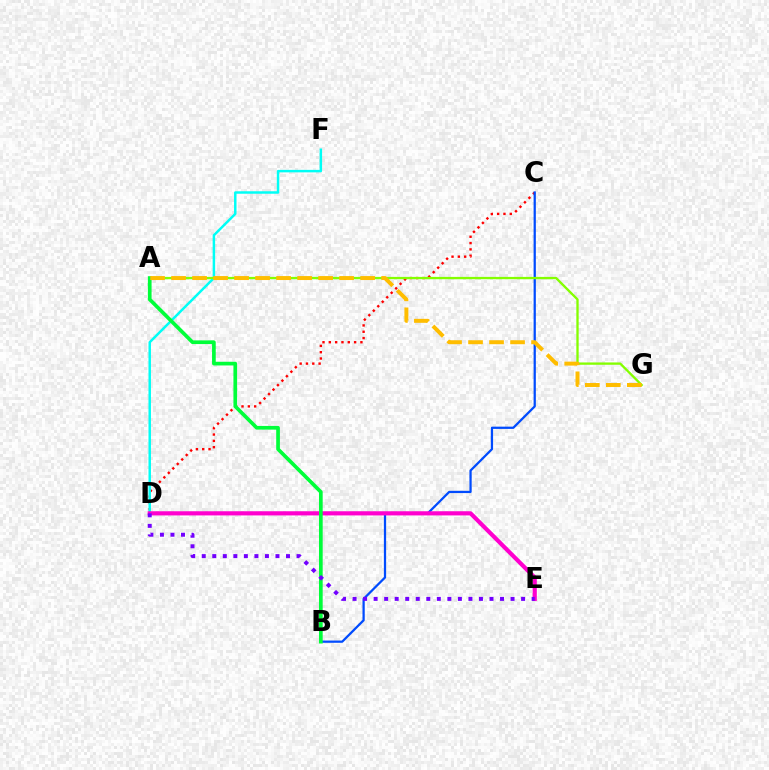{('C', 'D'): [{'color': '#ff0000', 'line_style': 'dotted', 'thickness': 1.72}], ('B', 'C'): [{'color': '#004bff', 'line_style': 'solid', 'thickness': 1.62}], ('D', 'F'): [{'color': '#00fff6', 'line_style': 'solid', 'thickness': 1.78}], ('A', 'G'): [{'color': '#84ff00', 'line_style': 'solid', 'thickness': 1.67}, {'color': '#ffbd00', 'line_style': 'dashed', 'thickness': 2.85}], ('D', 'E'): [{'color': '#ff00cf', 'line_style': 'solid', 'thickness': 3.0}, {'color': '#7200ff', 'line_style': 'dotted', 'thickness': 2.86}], ('A', 'B'): [{'color': '#00ff39', 'line_style': 'solid', 'thickness': 2.66}]}